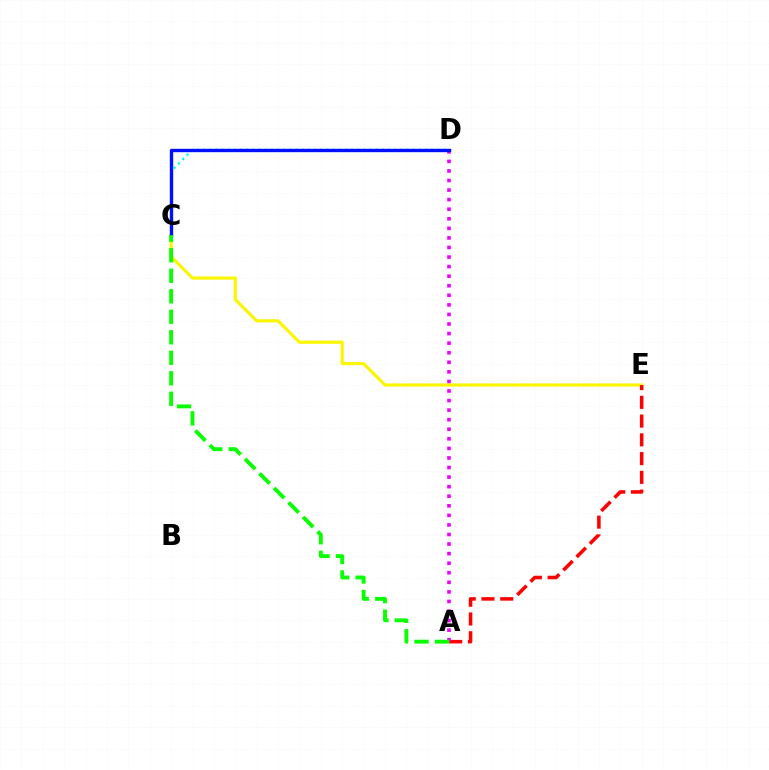{('C', 'E'): [{'color': '#fcf500', 'line_style': 'solid', 'thickness': 2.26}], ('A', 'E'): [{'color': '#ff0000', 'line_style': 'dashed', 'thickness': 2.55}], ('C', 'D'): [{'color': '#00fff6', 'line_style': 'dotted', 'thickness': 1.68}, {'color': '#0010ff', 'line_style': 'solid', 'thickness': 2.43}], ('A', 'D'): [{'color': '#ee00ff', 'line_style': 'dotted', 'thickness': 2.6}], ('A', 'C'): [{'color': '#08ff00', 'line_style': 'dashed', 'thickness': 2.79}]}